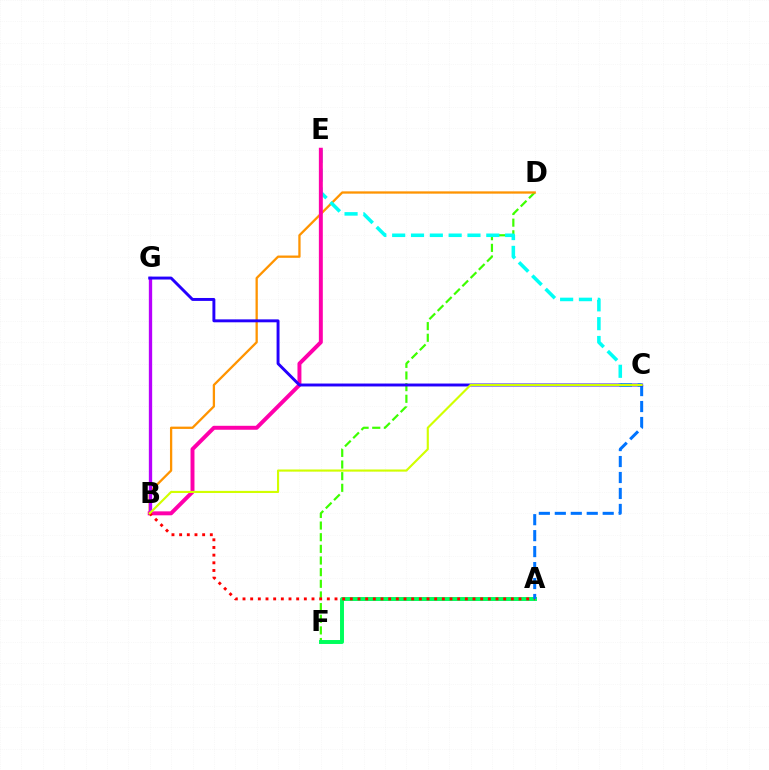{('D', 'F'): [{'color': '#3dff00', 'line_style': 'dashed', 'thickness': 1.58}], ('B', 'D'): [{'color': '#ff9400', 'line_style': 'solid', 'thickness': 1.65}], ('B', 'G'): [{'color': '#b900ff', 'line_style': 'solid', 'thickness': 2.39}], ('A', 'F'): [{'color': '#00ff5c', 'line_style': 'solid', 'thickness': 2.84}], ('C', 'E'): [{'color': '#00fff6', 'line_style': 'dashed', 'thickness': 2.56}], ('B', 'E'): [{'color': '#ff00ac', 'line_style': 'solid', 'thickness': 2.84}], ('A', 'B'): [{'color': '#ff0000', 'line_style': 'dotted', 'thickness': 2.08}], ('A', 'C'): [{'color': '#0074ff', 'line_style': 'dashed', 'thickness': 2.17}], ('C', 'G'): [{'color': '#2500ff', 'line_style': 'solid', 'thickness': 2.11}], ('B', 'C'): [{'color': '#d1ff00', 'line_style': 'solid', 'thickness': 1.54}]}